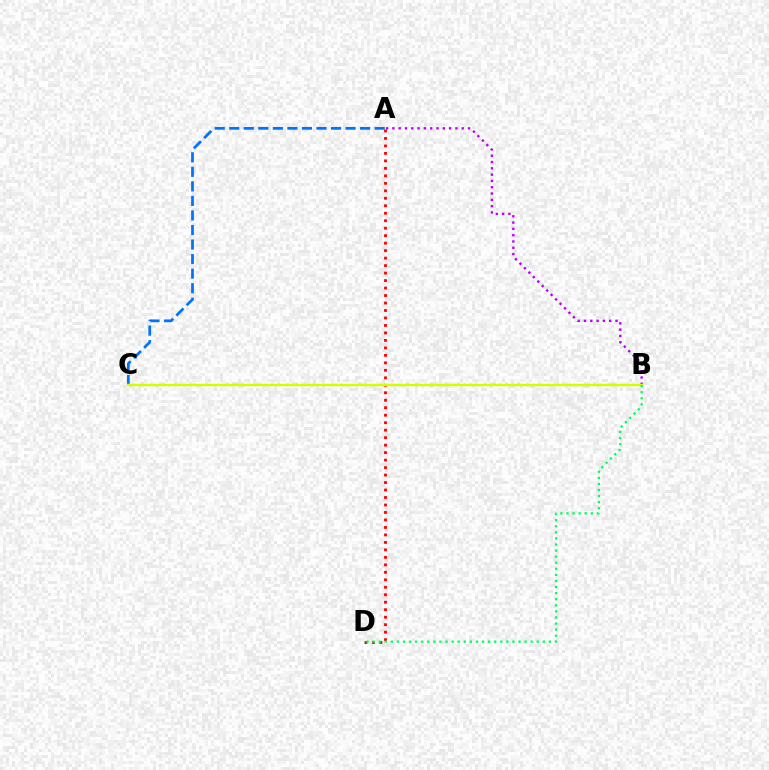{('A', 'C'): [{'color': '#0074ff', 'line_style': 'dashed', 'thickness': 1.98}], ('A', 'B'): [{'color': '#b900ff', 'line_style': 'dotted', 'thickness': 1.71}], ('A', 'D'): [{'color': '#ff0000', 'line_style': 'dotted', 'thickness': 2.03}], ('B', 'C'): [{'color': '#d1ff00', 'line_style': 'solid', 'thickness': 1.73}], ('B', 'D'): [{'color': '#00ff5c', 'line_style': 'dotted', 'thickness': 1.65}]}